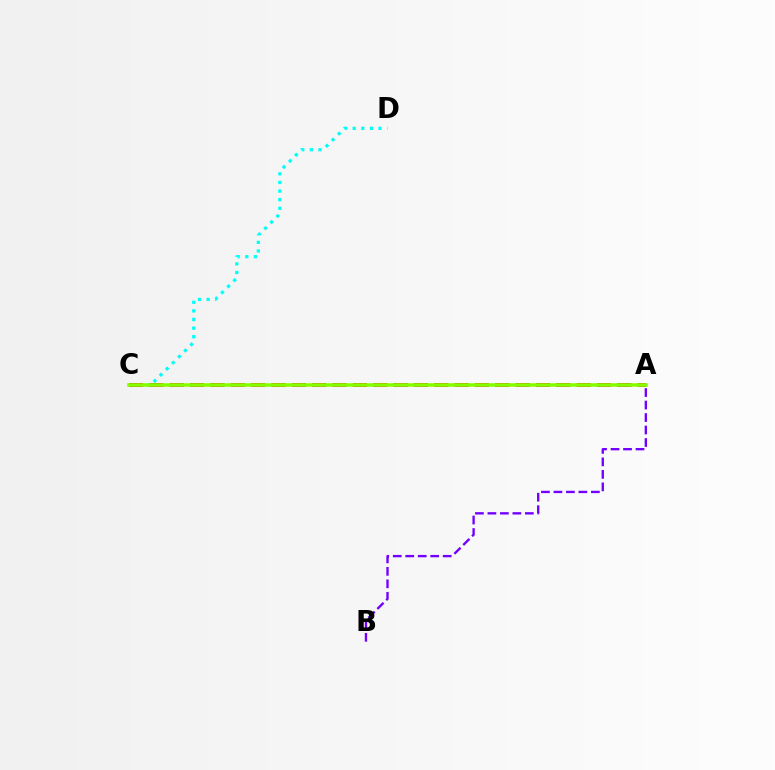{('A', 'B'): [{'color': '#7200ff', 'line_style': 'dashed', 'thickness': 1.7}], ('C', 'D'): [{'color': '#00fff6', 'line_style': 'dotted', 'thickness': 2.34}], ('A', 'C'): [{'color': '#ff0000', 'line_style': 'dashed', 'thickness': 2.76}, {'color': '#84ff00', 'line_style': 'solid', 'thickness': 2.56}]}